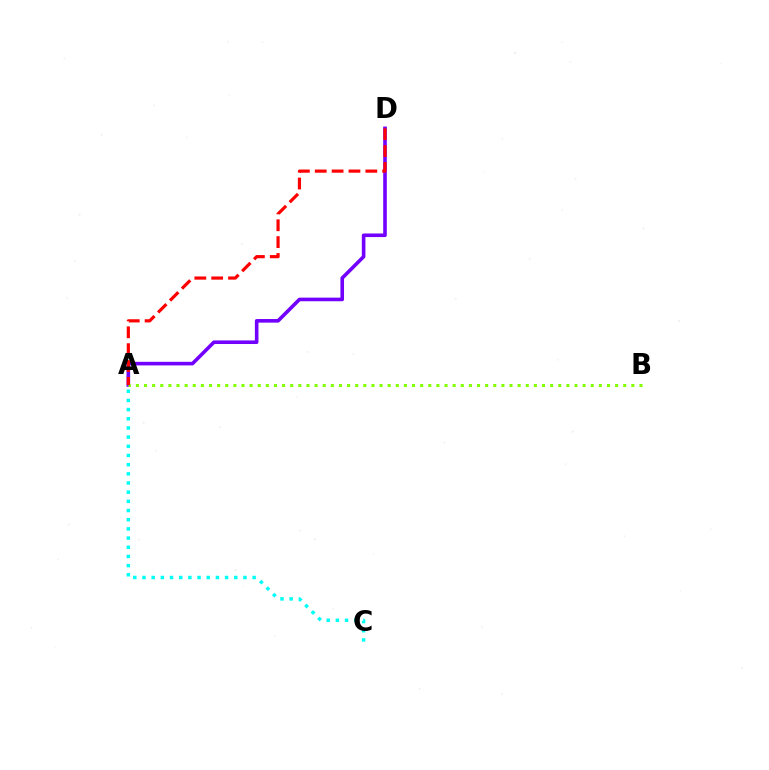{('A', 'D'): [{'color': '#7200ff', 'line_style': 'solid', 'thickness': 2.59}, {'color': '#ff0000', 'line_style': 'dashed', 'thickness': 2.29}], ('A', 'B'): [{'color': '#84ff00', 'line_style': 'dotted', 'thickness': 2.21}], ('A', 'C'): [{'color': '#00fff6', 'line_style': 'dotted', 'thickness': 2.49}]}